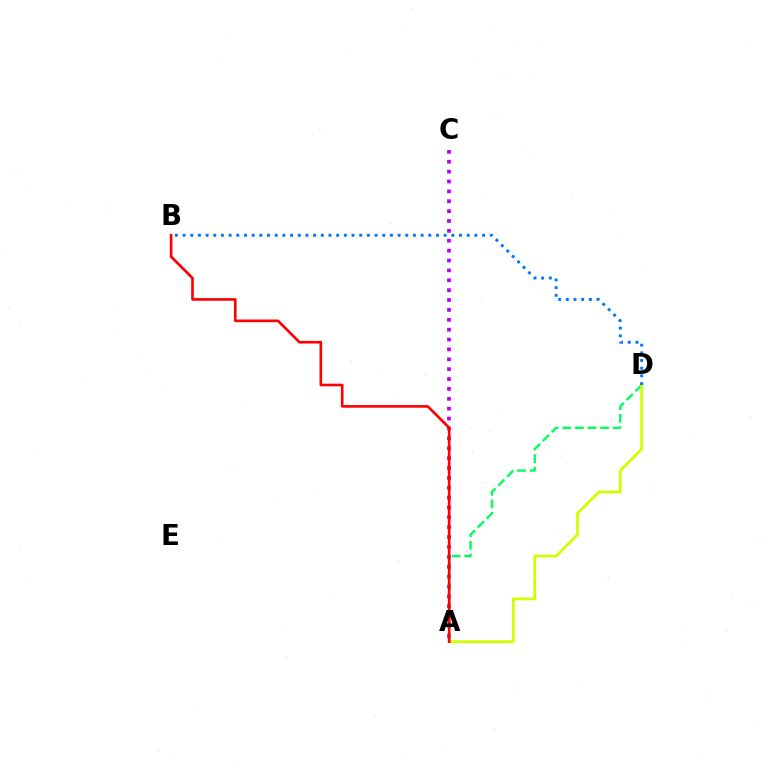{('A', 'C'): [{'color': '#b900ff', 'line_style': 'dotted', 'thickness': 2.68}], ('A', 'D'): [{'color': '#00ff5c', 'line_style': 'dashed', 'thickness': 1.71}, {'color': '#d1ff00', 'line_style': 'solid', 'thickness': 2.01}], ('A', 'B'): [{'color': '#ff0000', 'line_style': 'solid', 'thickness': 1.91}], ('B', 'D'): [{'color': '#0074ff', 'line_style': 'dotted', 'thickness': 2.09}]}